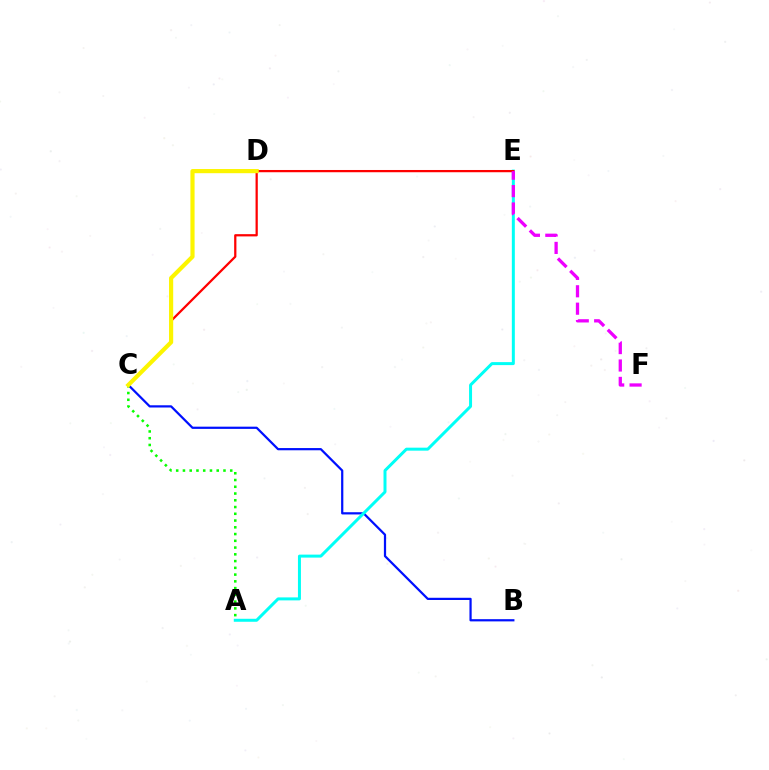{('B', 'C'): [{'color': '#0010ff', 'line_style': 'solid', 'thickness': 1.6}], ('A', 'C'): [{'color': '#08ff00', 'line_style': 'dotted', 'thickness': 1.84}], ('A', 'E'): [{'color': '#00fff6', 'line_style': 'solid', 'thickness': 2.15}], ('C', 'E'): [{'color': '#ff0000', 'line_style': 'solid', 'thickness': 1.62}], ('C', 'D'): [{'color': '#fcf500', 'line_style': 'solid', 'thickness': 3.0}], ('E', 'F'): [{'color': '#ee00ff', 'line_style': 'dashed', 'thickness': 2.37}]}